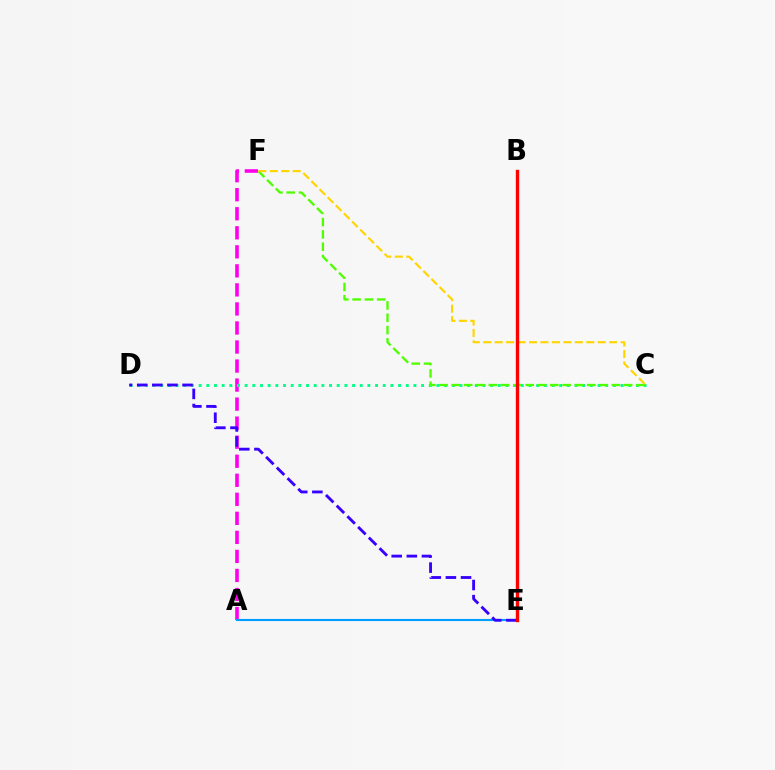{('A', 'F'): [{'color': '#ff00ed', 'line_style': 'dashed', 'thickness': 2.59}], ('A', 'E'): [{'color': '#009eff', 'line_style': 'solid', 'thickness': 1.53}], ('C', 'D'): [{'color': '#00ff86', 'line_style': 'dotted', 'thickness': 2.08}], ('C', 'F'): [{'color': '#4fff00', 'line_style': 'dashed', 'thickness': 1.67}, {'color': '#ffd500', 'line_style': 'dashed', 'thickness': 1.56}], ('D', 'E'): [{'color': '#3700ff', 'line_style': 'dashed', 'thickness': 2.05}], ('B', 'E'): [{'color': '#ff0000', 'line_style': 'solid', 'thickness': 2.44}]}